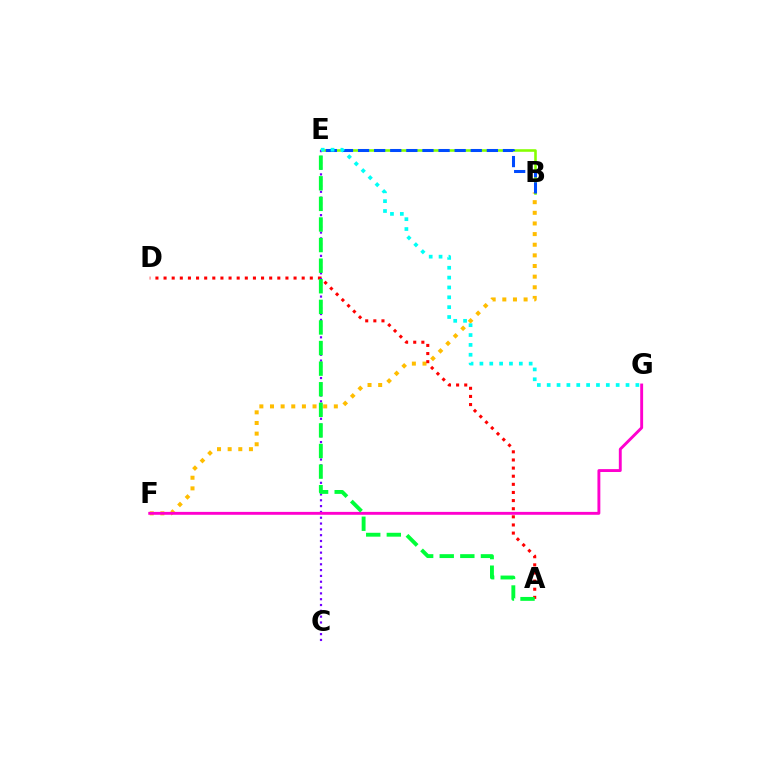{('B', 'F'): [{'color': '#ffbd00', 'line_style': 'dotted', 'thickness': 2.89}], ('A', 'D'): [{'color': '#ff0000', 'line_style': 'dotted', 'thickness': 2.21}], ('B', 'E'): [{'color': '#84ff00', 'line_style': 'solid', 'thickness': 1.86}, {'color': '#004bff', 'line_style': 'dashed', 'thickness': 2.19}], ('C', 'E'): [{'color': '#7200ff', 'line_style': 'dotted', 'thickness': 1.58}], ('F', 'G'): [{'color': '#ff00cf', 'line_style': 'solid', 'thickness': 2.08}], ('E', 'G'): [{'color': '#00fff6', 'line_style': 'dotted', 'thickness': 2.68}], ('A', 'E'): [{'color': '#00ff39', 'line_style': 'dashed', 'thickness': 2.8}]}